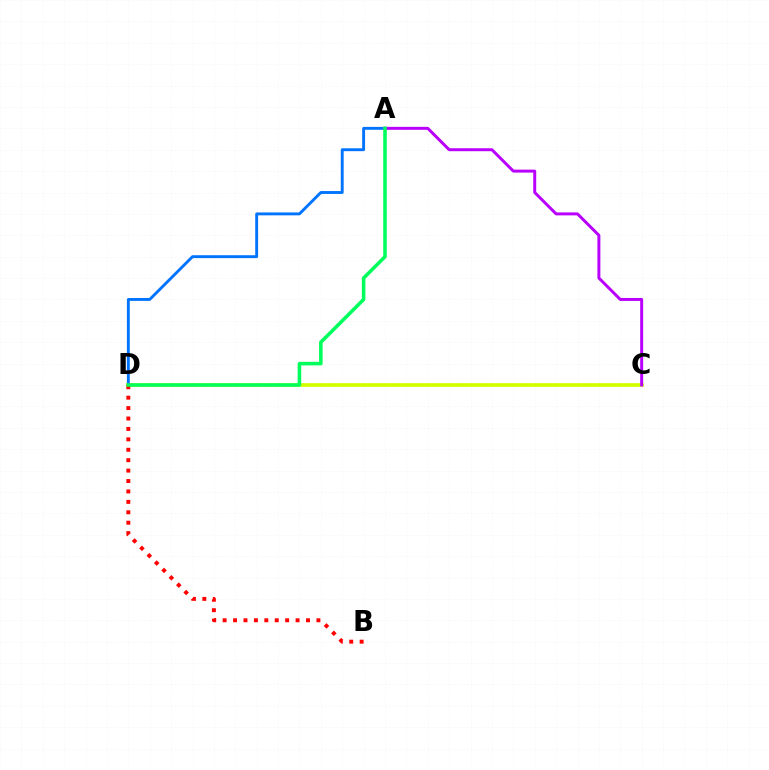{('C', 'D'): [{'color': '#d1ff00', 'line_style': 'solid', 'thickness': 2.65}], ('A', 'D'): [{'color': '#0074ff', 'line_style': 'solid', 'thickness': 2.08}, {'color': '#00ff5c', 'line_style': 'solid', 'thickness': 2.56}], ('A', 'C'): [{'color': '#b900ff', 'line_style': 'solid', 'thickness': 2.13}], ('B', 'D'): [{'color': '#ff0000', 'line_style': 'dotted', 'thickness': 2.83}]}